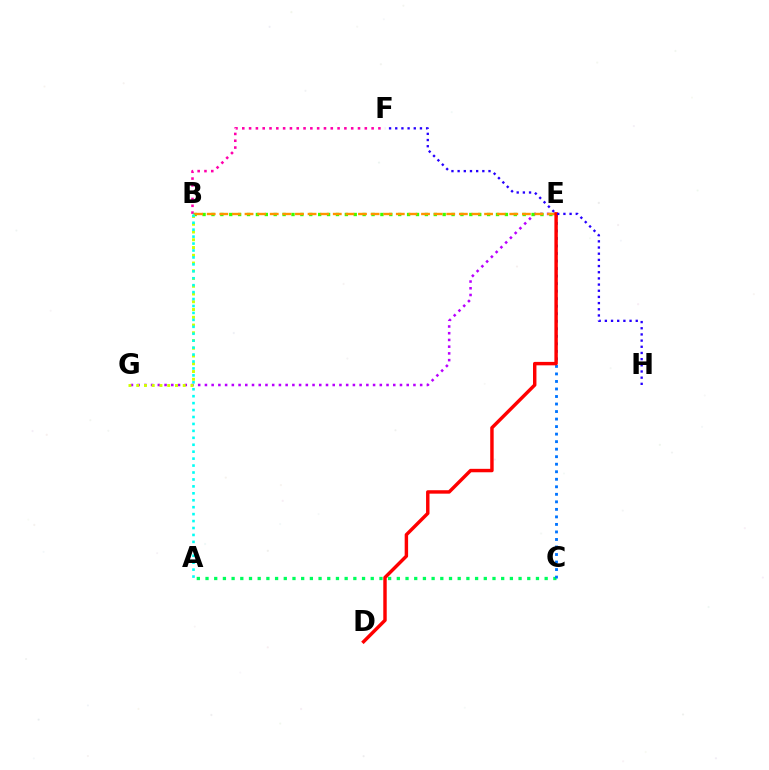{('A', 'C'): [{'color': '#00ff5c', 'line_style': 'dotted', 'thickness': 2.36}], ('E', 'G'): [{'color': '#b900ff', 'line_style': 'dotted', 'thickness': 1.83}], ('B', 'F'): [{'color': '#ff00ac', 'line_style': 'dotted', 'thickness': 1.85}], ('B', 'E'): [{'color': '#3dff00', 'line_style': 'dotted', 'thickness': 2.42}, {'color': '#ff9400', 'line_style': 'dashed', 'thickness': 1.71}], ('B', 'G'): [{'color': '#d1ff00', 'line_style': 'dotted', 'thickness': 2.11}], ('C', 'E'): [{'color': '#0074ff', 'line_style': 'dotted', 'thickness': 2.04}], ('A', 'B'): [{'color': '#00fff6', 'line_style': 'dotted', 'thickness': 1.88}], ('D', 'E'): [{'color': '#ff0000', 'line_style': 'solid', 'thickness': 2.48}], ('F', 'H'): [{'color': '#2500ff', 'line_style': 'dotted', 'thickness': 1.68}]}